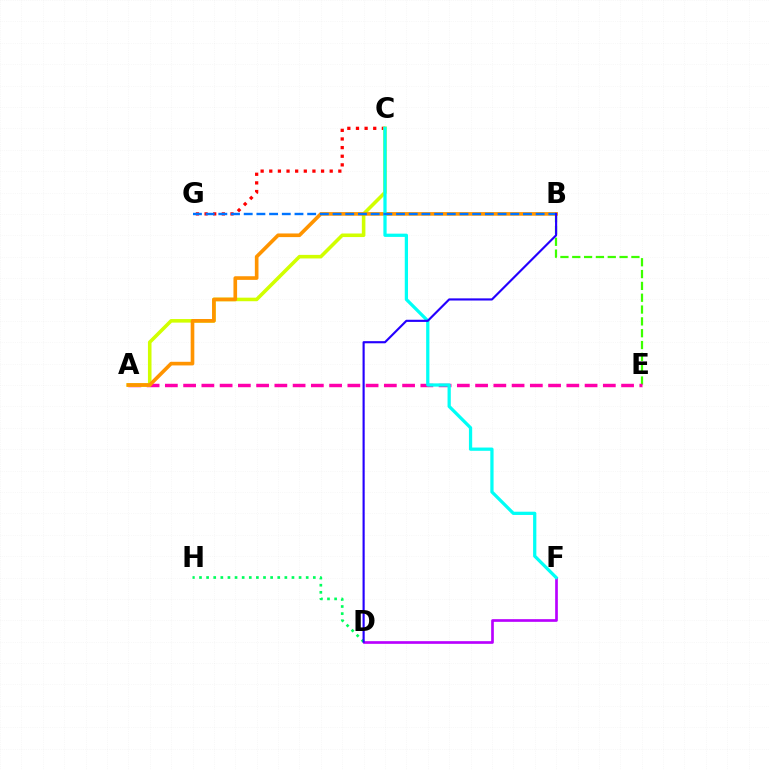{('B', 'E'): [{'color': '#3dff00', 'line_style': 'dashed', 'thickness': 1.61}], ('A', 'E'): [{'color': '#ff00ac', 'line_style': 'dashed', 'thickness': 2.48}], ('D', 'H'): [{'color': '#00ff5c', 'line_style': 'dotted', 'thickness': 1.93}], ('D', 'F'): [{'color': '#b900ff', 'line_style': 'solid', 'thickness': 1.92}], ('C', 'G'): [{'color': '#ff0000', 'line_style': 'dotted', 'thickness': 2.35}], ('A', 'C'): [{'color': '#d1ff00', 'line_style': 'solid', 'thickness': 2.57}], ('A', 'B'): [{'color': '#ff9400', 'line_style': 'solid', 'thickness': 2.62}], ('C', 'F'): [{'color': '#00fff6', 'line_style': 'solid', 'thickness': 2.34}], ('B', 'G'): [{'color': '#0074ff', 'line_style': 'dashed', 'thickness': 1.72}], ('B', 'D'): [{'color': '#2500ff', 'line_style': 'solid', 'thickness': 1.55}]}